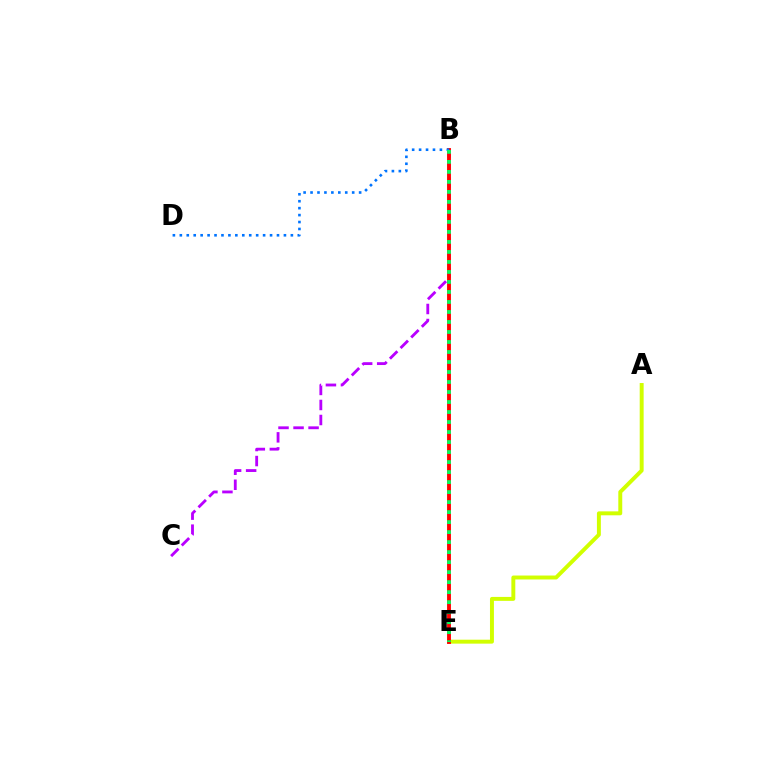{('A', 'E'): [{'color': '#d1ff00', 'line_style': 'solid', 'thickness': 2.84}], ('B', 'C'): [{'color': '#b900ff', 'line_style': 'dashed', 'thickness': 2.04}], ('B', 'E'): [{'color': '#ff0000', 'line_style': 'solid', 'thickness': 2.79}, {'color': '#00ff5c', 'line_style': 'dotted', 'thickness': 2.72}], ('B', 'D'): [{'color': '#0074ff', 'line_style': 'dotted', 'thickness': 1.89}]}